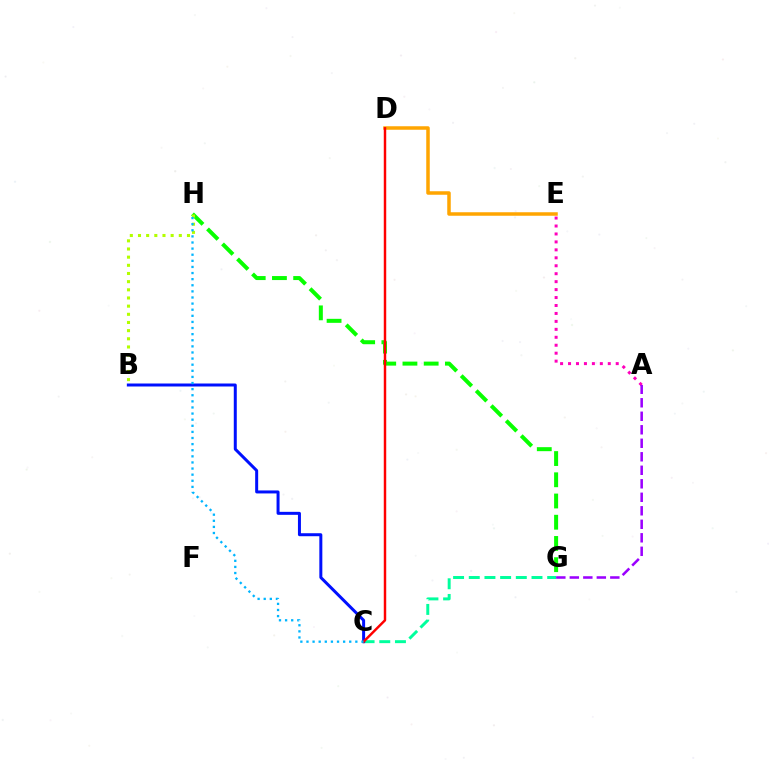{('A', 'E'): [{'color': '#ff00bd', 'line_style': 'dotted', 'thickness': 2.16}], ('C', 'G'): [{'color': '#00ff9d', 'line_style': 'dashed', 'thickness': 2.13}], ('B', 'C'): [{'color': '#0010ff', 'line_style': 'solid', 'thickness': 2.16}], ('D', 'E'): [{'color': '#ffa500', 'line_style': 'solid', 'thickness': 2.52}], ('G', 'H'): [{'color': '#08ff00', 'line_style': 'dashed', 'thickness': 2.88}], ('C', 'D'): [{'color': '#ff0000', 'line_style': 'solid', 'thickness': 1.77}], ('B', 'H'): [{'color': '#b3ff00', 'line_style': 'dotted', 'thickness': 2.22}], ('C', 'H'): [{'color': '#00b5ff', 'line_style': 'dotted', 'thickness': 1.66}], ('A', 'G'): [{'color': '#9b00ff', 'line_style': 'dashed', 'thickness': 1.83}]}